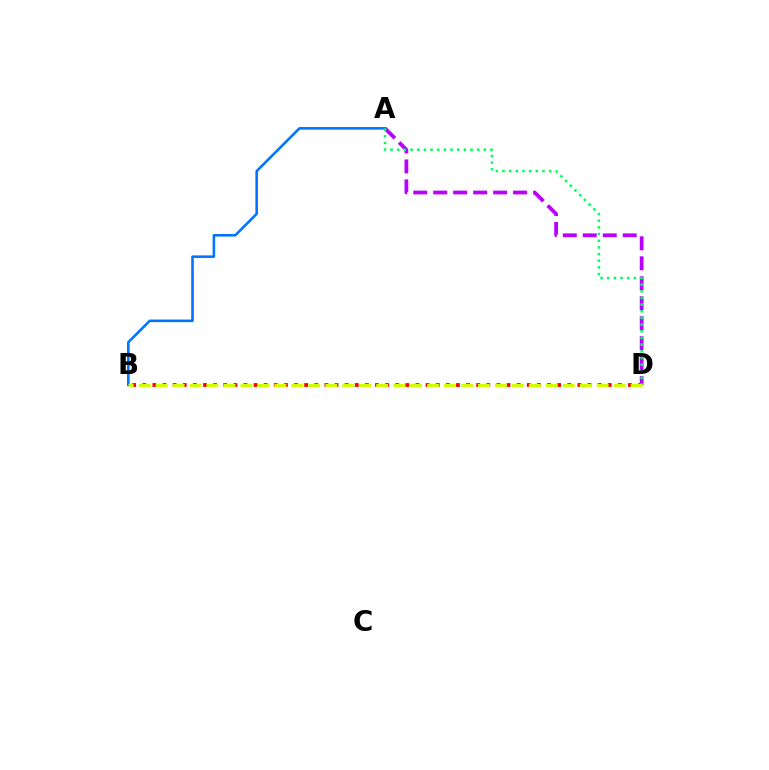{('B', 'D'): [{'color': '#ff0000', 'line_style': 'dotted', 'thickness': 2.75}, {'color': '#d1ff00', 'line_style': 'dashed', 'thickness': 2.3}], ('A', 'D'): [{'color': '#b900ff', 'line_style': 'dashed', 'thickness': 2.71}, {'color': '#00ff5c', 'line_style': 'dotted', 'thickness': 1.81}], ('A', 'B'): [{'color': '#0074ff', 'line_style': 'solid', 'thickness': 1.86}]}